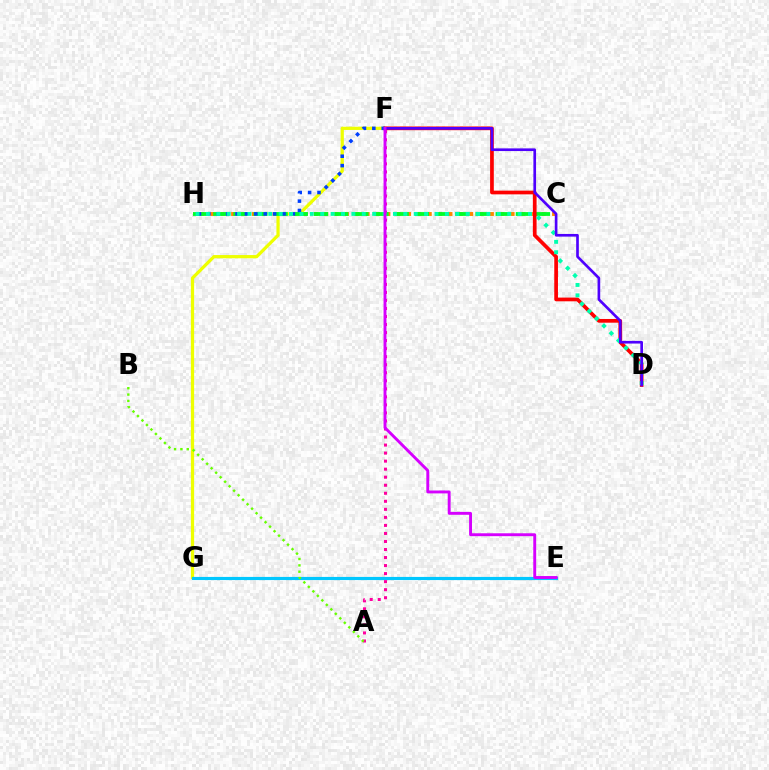{('C', 'H'): [{'color': '#ff8800', 'line_style': 'dotted', 'thickness': 2.81}, {'color': '#00ff27', 'line_style': 'dashed', 'thickness': 2.74}], ('F', 'G'): [{'color': '#eeff00', 'line_style': 'solid', 'thickness': 2.33}], ('E', 'G'): [{'color': '#00c7ff', 'line_style': 'solid', 'thickness': 2.27}], ('A', 'F'): [{'color': '#ff00a0', 'line_style': 'dotted', 'thickness': 2.18}], ('D', 'F'): [{'color': '#ff0000', 'line_style': 'solid', 'thickness': 2.67}, {'color': '#4f00ff', 'line_style': 'solid', 'thickness': 1.92}], ('F', 'H'): [{'color': '#003fff', 'line_style': 'dotted', 'thickness': 2.55}], ('D', 'H'): [{'color': '#00ffaf', 'line_style': 'dotted', 'thickness': 2.82}], ('A', 'B'): [{'color': '#66ff00', 'line_style': 'dotted', 'thickness': 1.73}], ('E', 'F'): [{'color': '#d600ff', 'line_style': 'solid', 'thickness': 2.09}]}